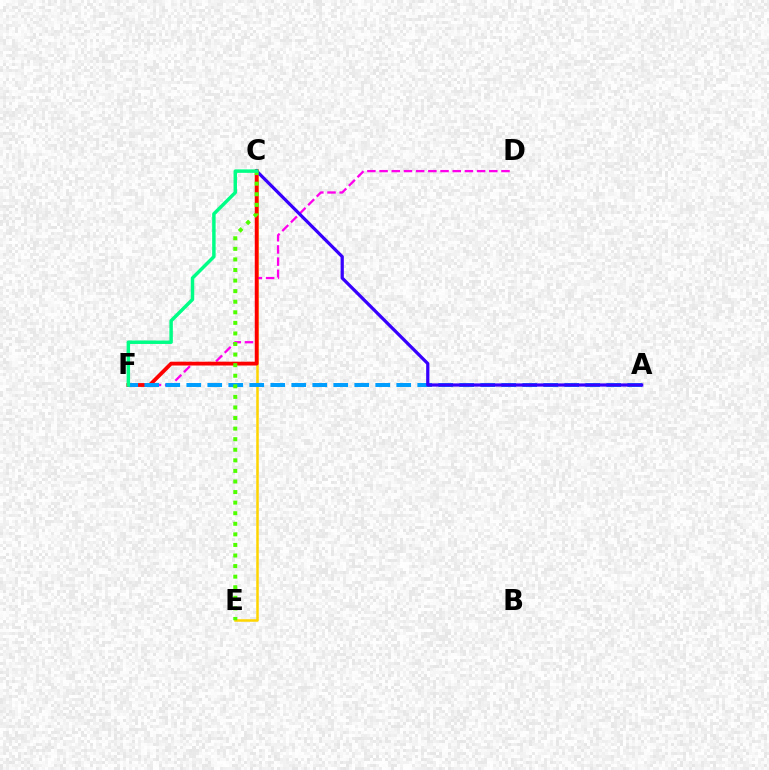{('C', 'E'): [{'color': '#ffd500', 'line_style': 'solid', 'thickness': 1.81}, {'color': '#4fff00', 'line_style': 'dotted', 'thickness': 2.87}], ('D', 'F'): [{'color': '#ff00ed', 'line_style': 'dashed', 'thickness': 1.66}], ('C', 'F'): [{'color': '#ff0000', 'line_style': 'solid', 'thickness': 2.75}, {'color': '#00ff86', 'line_style': 'solid', 'thickness': 2.5}], ('A', 'F'): [{'color': '#009eff', 'line_style': 'dashed', 'thickness': 2.85}], ('A', 'C'): [{'color': '#3700ff', 'line_style': 'solid', 'thickness': 2.32}]}